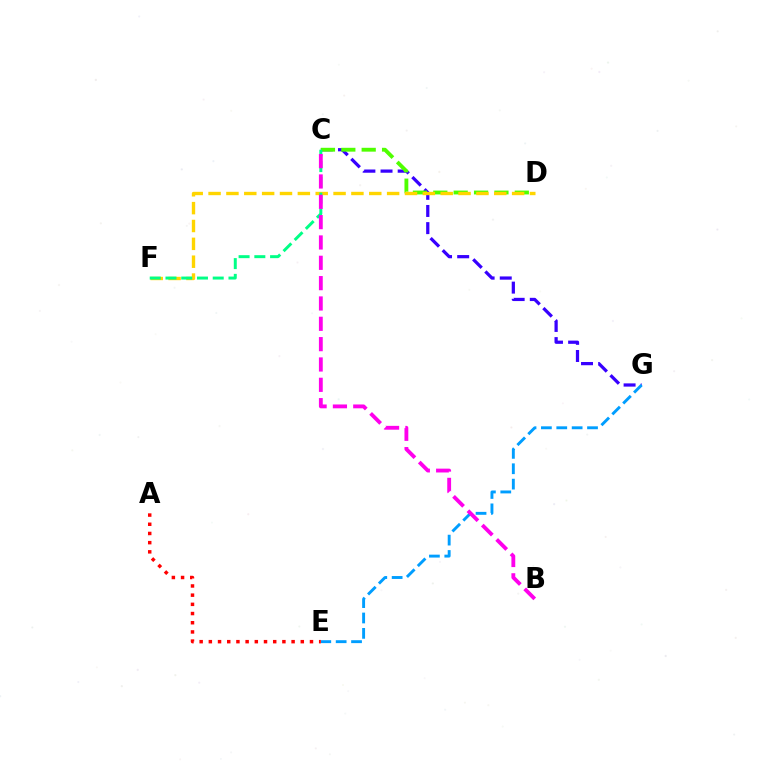{('C', 'G'): [{'color': '#3700ff', 'line_style': 'dashed', 'thickness': 2.33}], ('C', 'D'): [{'color': '#4fff00', 'line_style': 'dashed', 'thickness': 2.77}], ('D', 'F'): [{'color': '#ffd500', 'line_style': 'dashed', 'thickness': 2.43}], ('C', 'F'): [{'color': '#00ff86', 'line_style': 'dashed', 'thickness': 2.14}], ('E', 'G'): [{'color': '#009eff', 'line_style': 'dashed', 'thickness': 2.09}], ('B', 'C'): [{'color': '#ff00ed', 'line_style': 'dashed', 'thickness': 2.76}], ('A', 'E'): [{'color': '#ff0000', 'line_style': 'dotted', 'thickness': 2.5}]}